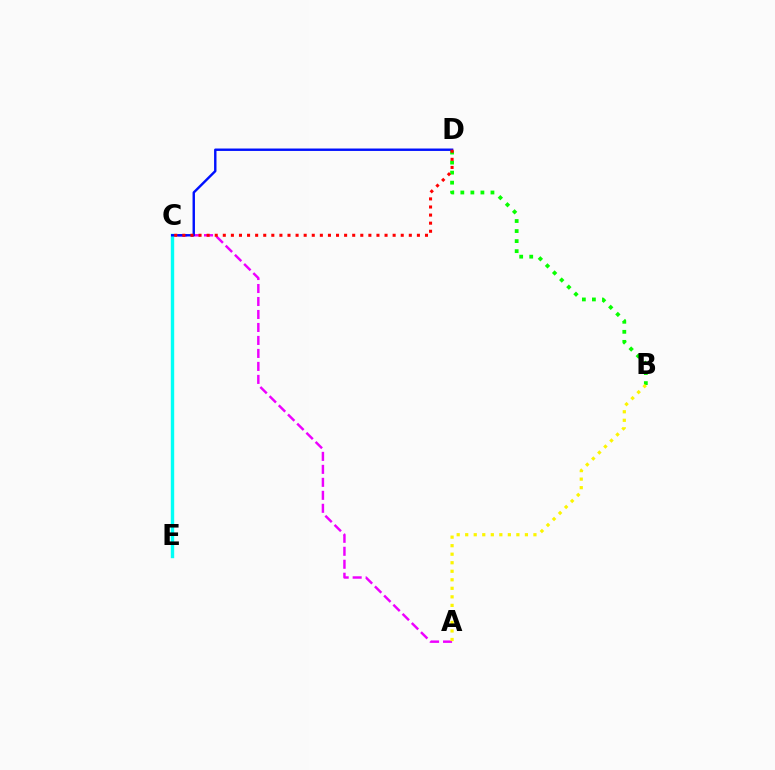{('A', 'C'): [{'color': '#ee00ff', 'line_style': 'dashed', 'thickness': 1.76}], ('C', 'E'): [{'color': '#00fff6', 'line_style': 'solid', 'thickness': 2.44}], ('B', 'D'): [{'color': '#08ff00', 'line_style': 'dotted', 'thickness': 2.73}], ('C', 'D'): [{'color': '#0010ff', 'line_style': 'solid', 'thickness': 1.74}, {'color': '#ff0000', 'line_style': 'dotted', 'thickness': 2.2}], ('A', 'B'): [{'color': '#fcf500', 'line_style': 'dotted', 'thickness': 2.32}]}